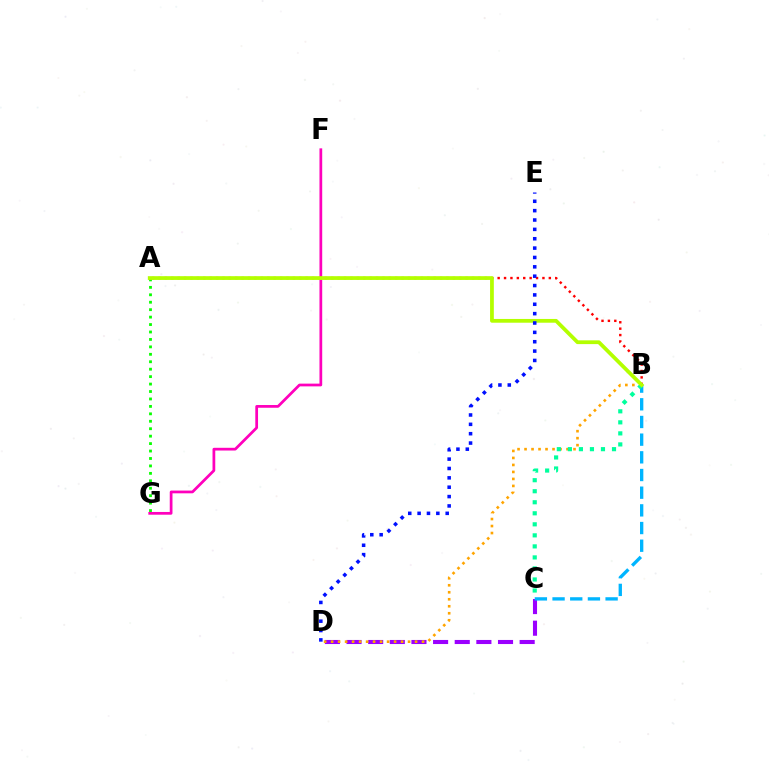{('A', 'B'): [{'color': '#ff0000', 'line_style': 'dotted', 'thickness': 1.74}, {'color': '#b3ff00', 'line_style': 'solid', 'thickness': 2.71}], ('A', 'G'): [{'color': '#08ff00', 'line_style': 'dotted', 'thickness': 2.02}], ('C', 'D'): [{'color': '#9b00ff', 'line_style': 'dashed', 'thickness': 2.94}], ('F', 'G'): [{'color': '#ff00bd', 'line_style': 'solid', 'thickness': 1.97}], ('B', 'D'): [{'color': '#ffa500', 'line_style': 'dotted', 'thickness': 1.9}], ('B', 'C'): [{'color': '#00b5ff', 'line_style': 'dashed', 'thickness': 2.4}, {'color': '#00ff9d', 'line_style': 'dotted', 'thickness': 3.0}], ('D', 'E'): [{'color': '#0010ff', 'line_style': 'dotted', 'thickness': 2.54}]}